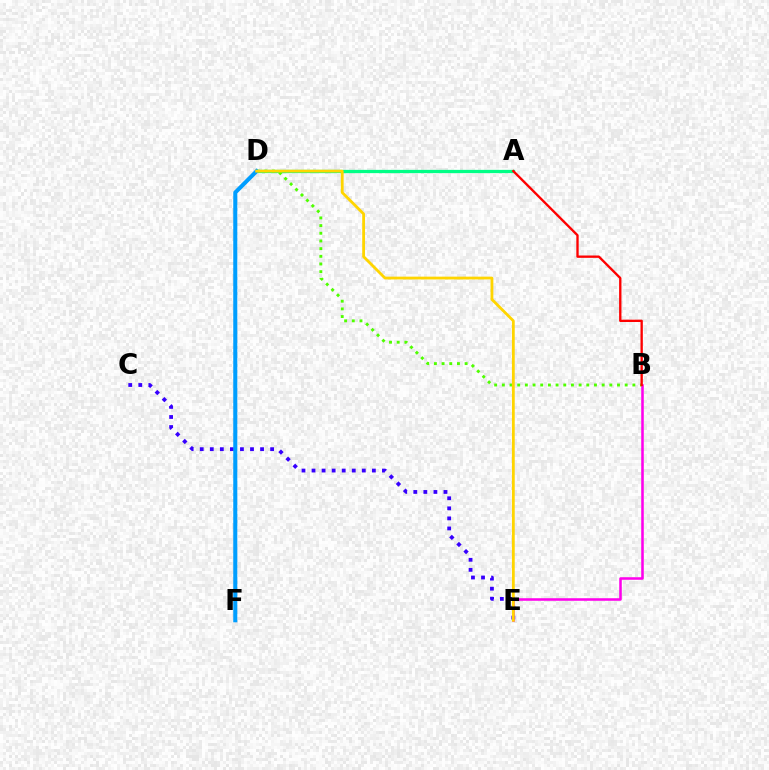{('A', 'D'): [{'color': '#00ff86', 'line_style': 'solid', 'thickness': 2.36}], ('C', 'E'): [{'color': '#3700ff', 'line_style': 'dotted', 'thickness': 2.73}], ('B', 'E'): [{'color': '#ff00ed', 'line_style': 'solid', 'thickness': 1.83}], ('B', 'D'): [{'color': '#4fff00', 'line_style': 'dotted', 'thickness': 2.09}], ('A', 'B'): [{'color': '#ff0000', 'line_style': 'solid', 'thickness': 1.68}], ('D', 'F'): [{'color': '#009eff', 'line_style': 'solid', 'thickness': 2.91}], ('D', 'E'): [{'color': '#ffd500', 'line_style': 'solid', 'thickness': 2.02}]}